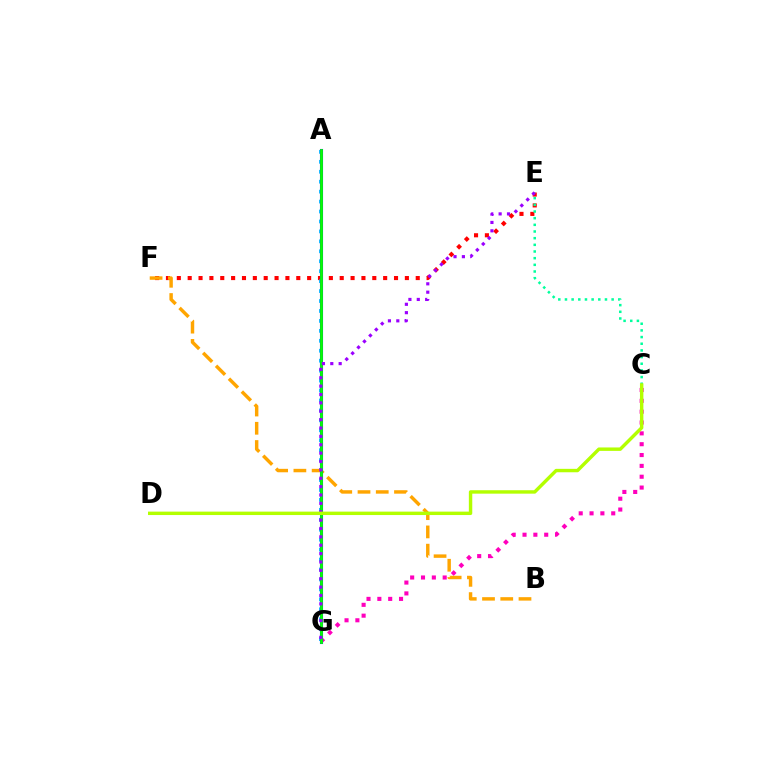{('C', 'G'): [{'color': '#ff00bd', 'line_style': 'dotted', 'thickness': 2.95}], ('E', 'F'): [{'color': '#ff0000', 'line_style': 'dotted', 'thickness': 2.95}], ('A', 'G'): [{'color': '#00b5ff', 'line_style': 'dotted', 'thickness': 2.7}, {'color': '#0010ff', 'line_style': 'solid', 'thickness': 2.21}, {'color': '#08ff00', 'line_style': 'solid', 'thickness': 1.97}], ('B', 'F'): [{'color': '#ffa500', 'line_style': 'dashed', 'thickness': 2.48}], ('C', 'E'): [{'color': '#00ff9d', 'line_style': 'dotted', 'thickness': 1.81}], ('E', 'G'): [{'color': '#9b00ff', 'line_style': 'dotted', 'thickness': 2.28}], ('C', 'D'): [{'color': '#b3ff00', 'line_style': 'solid', 'thickness': 2.46}]}